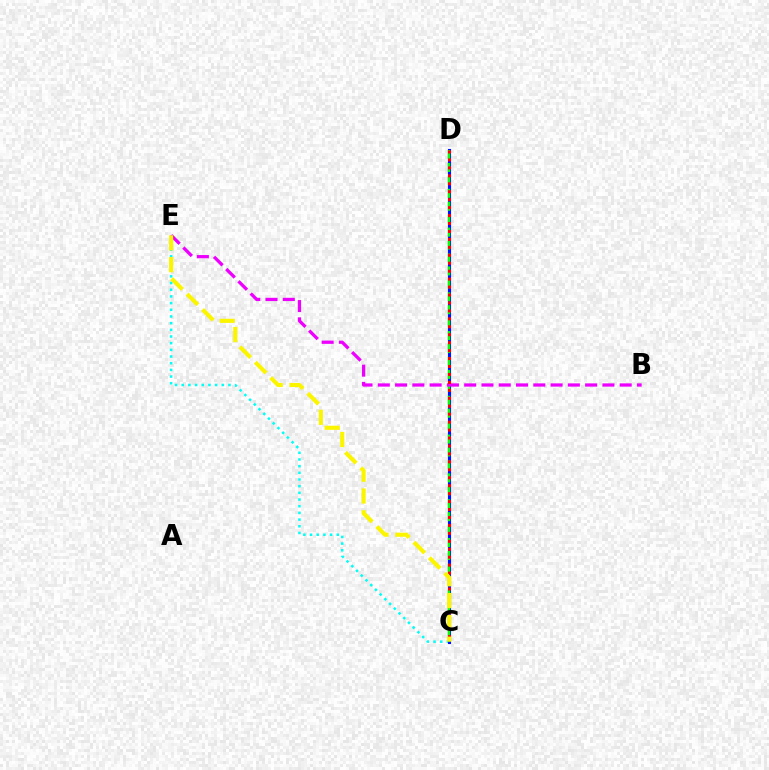{('C', 'E'): [{'color': '#00fff6', 'line_style': 'dotted', 'thickness': 1.81}, {'color': '#fcf500', 'line_style': 'dashed', 'thickness': 2.96}], ('C', 'D'): [{'color': '#0010ff', 'line_style': 'solid', 'thickness': 2.24}, {'color': '#08ff00', 'line_style': 'dashed', 'thickness': 1.76}, {'color': '#ff0000', 'line_style': 'dotted', 'thickness': 2.16}], ('B', 'E'): [{'color': '#ee00ff', 'line_style': 'dashed', 'thickness': 2.35}]}